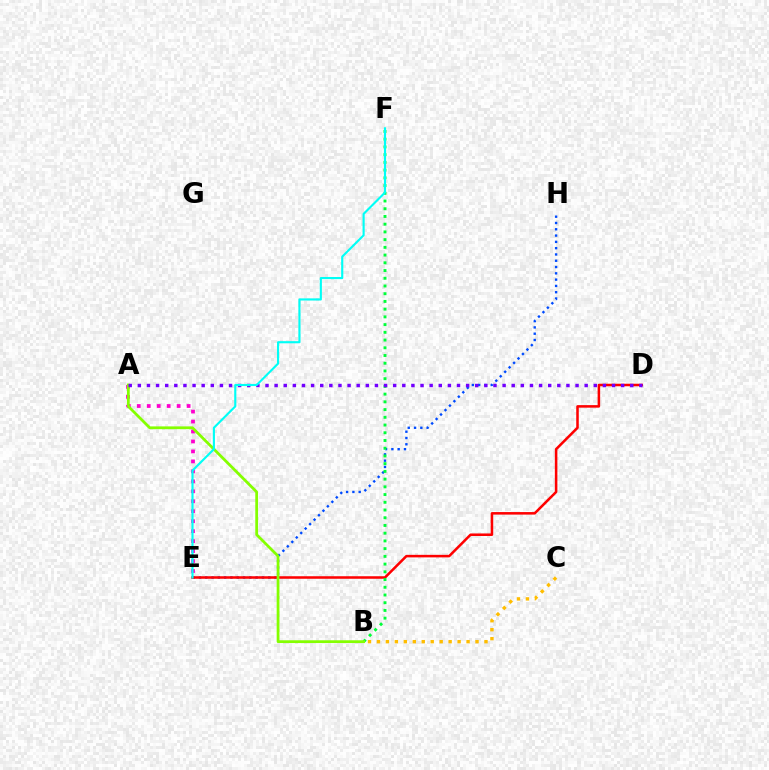{('E', 'H'): [{'color': '#004bff', 'line_style': 'dotted', 'thickness': 1.71}], ('D', 'E'): [{'color': '#ff0000', 'line_style': 'solid', 'thickness': 1.82}], ('B', 'F'): [{'color': '#00ff39', 'line_style': 'dotted', 'thickness': 2.1}], ('A', 'E'): [{'color': '#ff00cf', 'line_style': 'dotted', 'thickness': 2.71}], ('A', 'B'): [{'color': '#84ff00', 'line_style': 'solid', 'thickness': 2.0}], ('A', 'D'): [{'color': '#7200ff', 'line_style': 'dotted', 'thickness': 2.48}], ('E', 'F'): [{'color': '#00fff6', 'line_style': 'solid', 'thickness': 1.53}], ('B', 'C'): [{'color': '#ffbd00', 'line_style': 'dotted', 'thickness': 2.43}]}